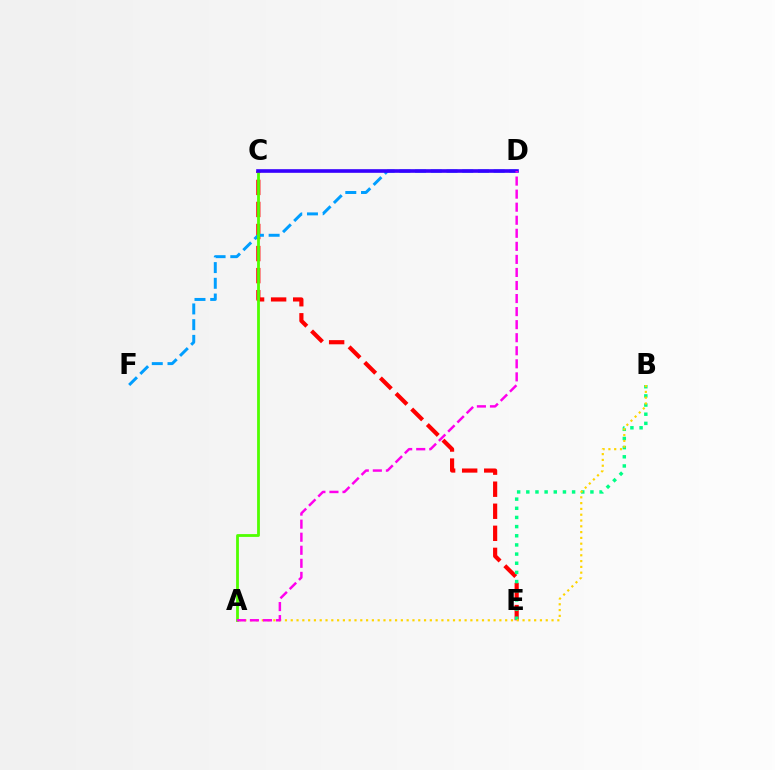{('C', 'E'): [{'color': '#ff0000', 'line_style': 'dashed', 'thickness': 3.0}], ('D', 'F'): [{'color': '#009eff', 'line_style': 'dashed', 'thickness': 2.14}], ('A', 'C'): [{'color': '#4fff00', 'line_style': 'solid', 'thickness': 2.01}], ('B', 'E'): [{'color': '#00ff86', 'line_style': 'dotted', 'thickness': 2.49}], ('C', 'D'): [{'color': '#3700ff', 'line_style': 'solid', 'thickness': 2.61}], ('A', 'B'): [{'color': '#ffd500', 'line_style': 'dotted', 'thickness': 1.57}], ('A', 'D'): [{'color': '#ff00ed', 'line_style': 'dashed', 'thickness': 1.77}]}